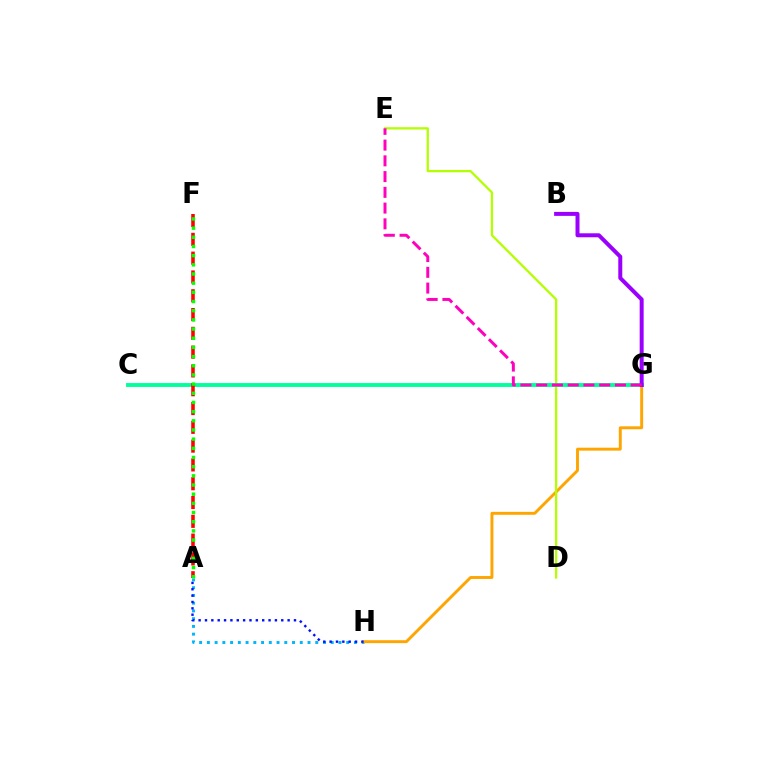{('A', 'H'): [{'color': '#00b5ff', 'line_style': 'dotted', 'thickness': 2.1}, {'color': '#0010ff', 'line_style': 'dotted', 'thickness': 1.73}], ('G', 'H'): [{'color': '#ffa500', 'line_style': 'solid', 'thickness': 2.1}], ('D', 'E'): [{'color': '#b3ff00', 'line_style': 'solid', 'thickness': 1.64}], ('C', 'G'): [{'color': '#00ff9d', 'line_style': 'solid', 'thickness': 2.79}], ('A', 'F'): [{'color': '#ff0000', 'line_style': 'dashed', 'thickness': 2.55}, {'color': '#08ff00', 'line_style': 'dotted', 'thickness': 2.49}], ('B', 'G'): [{'color': '#9b00ff', 'line_style': 'solid', 'thickness': 2.87}], ('E', 'G'): [{'color': '#ff00bd', 'line_style': 'dashed', 'thickness': 2.14}]}